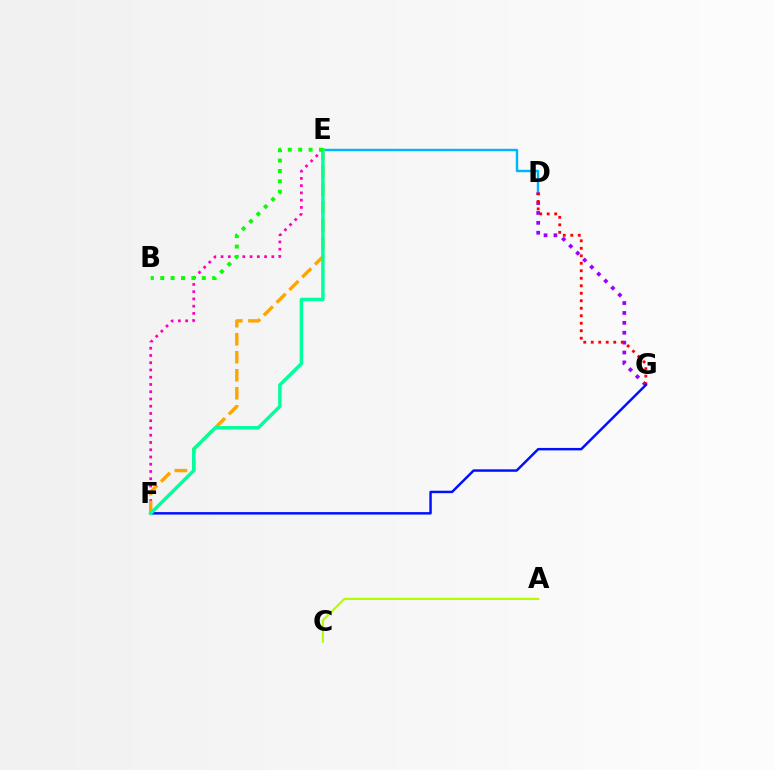{('D', 'E'): [{'color': '#00b5ff', 'line_style': 'solid', 'thickness': 1.74}], ('D', 'G'): [{'color': '#9b00ff', 'line_style': 'dotted', 'thickness': 2.69}, {'color': '#ff0000', 'line_style': 'dotted', 'thickness': 2.04}], ('E', 'F'): [{'color': '#ff00bd', 'line_style': 'dotted', 'thickness': 1.97}, {'color': '#ffa500', 'line_style': 'dashed', 'thickness': 2.45}, {'color': '#00ff9d', 'line_style': 'solid', 'thickness': 2.47}], ('F', 'G'): [{'color': '#0010ff', 'line_style': 'solid', 'thickness': 1.77}], ('A', 'C'): [{'color': '#b3ff00', 'line_style': 'solid', 'thickness': 1.59}], ('B', 'E'): [{'color': '#08ff00', 'line_style': 'dotted', 'thickness': 2.82}]}